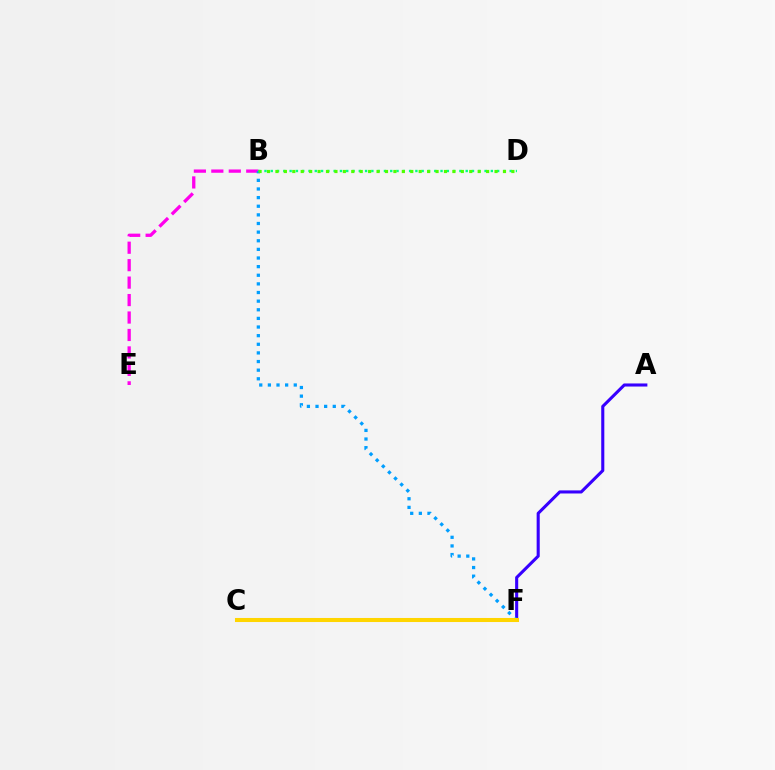{('B', 'E'): [{'color': '#ff00ed', 'line_style': 'dashed', 'thickness': 2.37}], ('B', 'D'): [{'color': '#00ff86', 'line_style': 'dotted', 'thickness': 1.71}, {'color': '#4fff00', 'line_style': 'dotted', 'thickness': 2.29}], ('C', 'F'): [{'color': '#ff0000', 'line_style': 'dotted', 'thickness': 2.88}, {'color': '#ffd500', 'line_style': 'solid', 'thickness': 2.92}], ('A', 'C'): [{'color': '#3700ff', 'line_style': 'solid', 'thickness': 2.22}], ('B', 'F'): [{'color': '#009eff', 'line_style': 'dotted', 'thickness': 2.34}]}